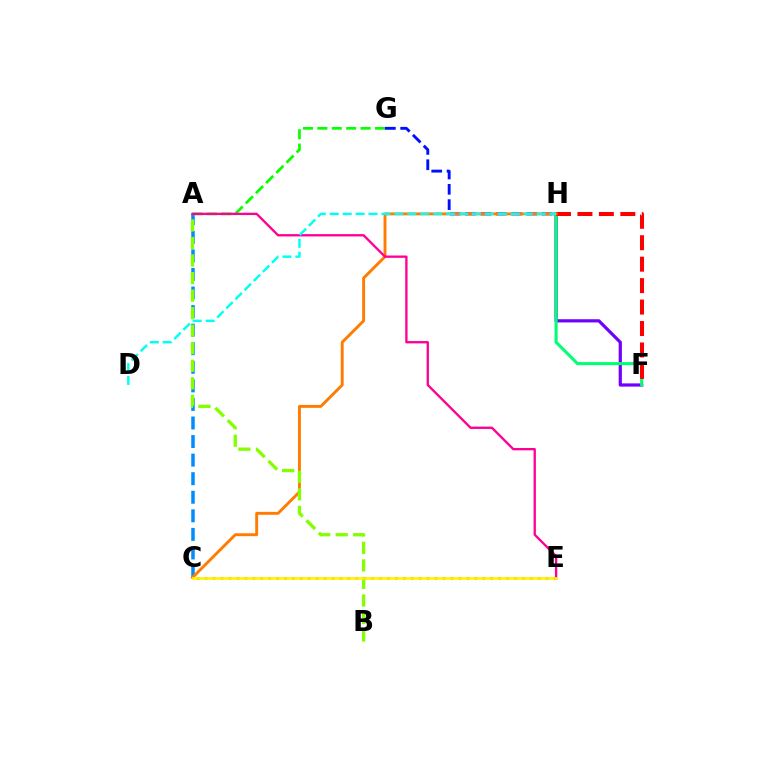{('A', 'C'): [{'color': '#008cff', 'line_style': 'dashed', 'thickness': 2.52}], ('F', 'H'): [{'color': '#7200ff', 'line_style': 'solid', 'thickness': 2.31}, {'color': '#00ff74', 'line_style': 'solid', 'thickness': 2.21}, {'color': '#ff0000', 'line_style': 'dashed', 'thickness': 2.91}], ('G', 'H'): [{'color': '#0010ff', 'line_style': 'dashed', 'thickness': 2.08}], ('C', 'H'): [{'color': '#ff7c00', 'line_style': 'solid', 'thickness': 2.09}], ('A', 'B'): [{'color': '#84ff00', 'line_style': 'dashed', 'thickness': 2.38}], ('A', 'G'): [{'color': '#08ff00', 'line_style': 'dashed', 'thickness': 1.96}], ('A', 'E'): [{'color': '#ff0094', 'line_style': 'solid', 'thickness': 1.68}], ('D', 'H'): [{'color': '#00fff6', 'line_style': 'dashed', 'thickness': 1.76}], ('C', 'E'): [{'color': '#ee00ff', 'line_style': 'dotted', 'thickness': 2.15}, {'color': '#fcf500', 'line_style': 'solid', 'thickness': 1.95}]}